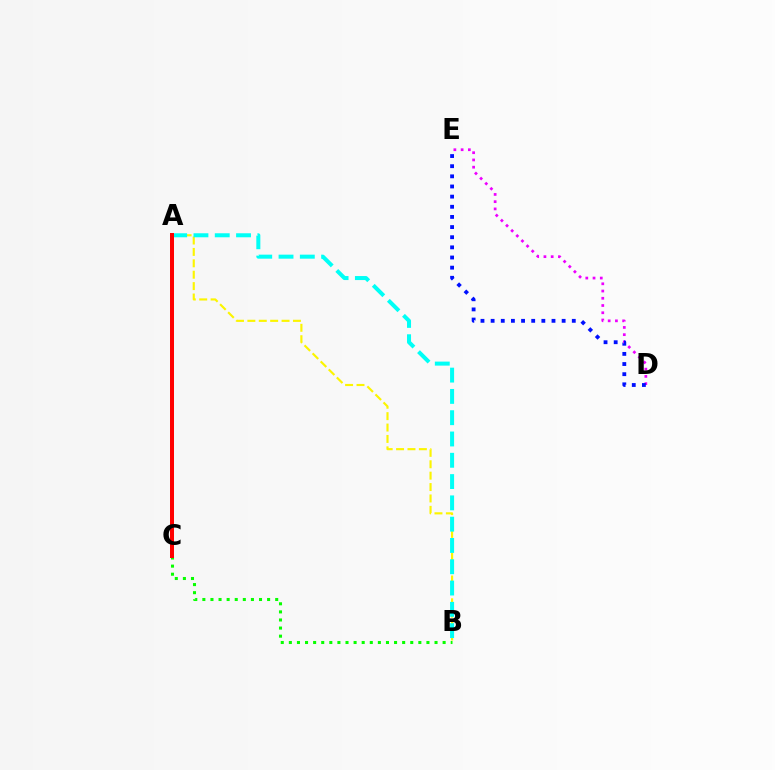{('A', 'B'): [{'color': '#fcf500', 'line_style': 'dashed', 'thickness': 1.55}, {'color': '#00fff6', 'line_style': 'dashed', 'thickness': 2.89}], ('B', 'C'): [{'color': '#08ff00', 'line_style': 'dotted', 'thickness': 2.2}], ('D', 'E'): [{'color': '#ee00ff', 'line_style': 'dotted', 'thickness': 1.97}, {'color': '#0010ff', 'line_style': 'dotted', 'thickness': 2.76}], ('A', 'C'): [{'color': '#ff0000', 'line_style': 'solid', 'thickness': 2.88}]}